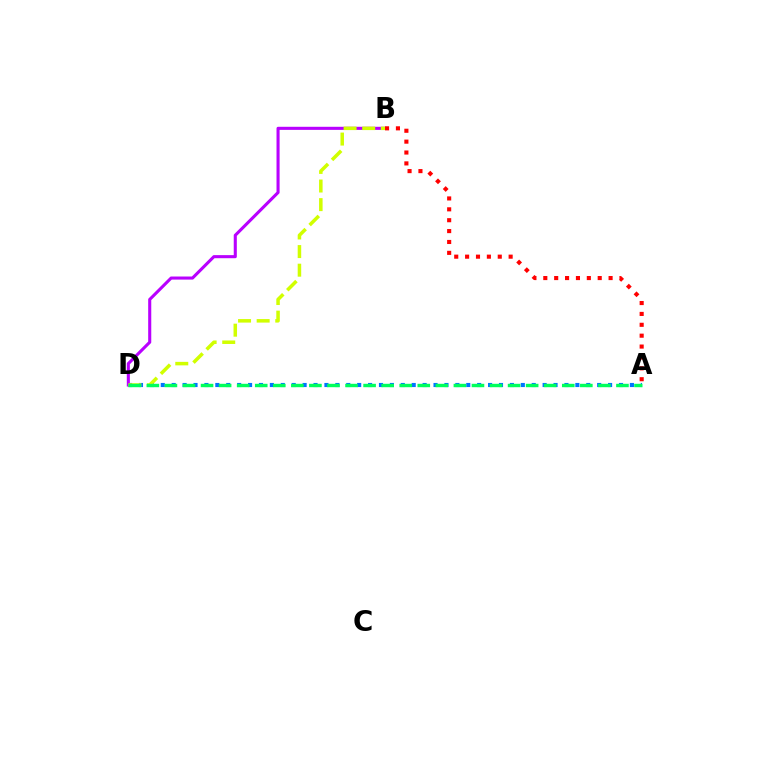{('A', 'D'): [{'color': '#0074ff', 'line_style': 'dotted', 'thickness': 2.96}, {'color': '#00ff5c', 'line_style': 'dashed', 'thickness': 2.45}], ('B', 'D'): [{'color': '#b900ff', 'line_style': 'solid', 'thickness': 2.22}, {'color': '#d1ff00', 'line_style': 'dashed', 'thickness': 2.53}], ('A', 'B'): [{'color': '#ff0000', 'line_style': 'dotted', 'thickness': 2.96}]}